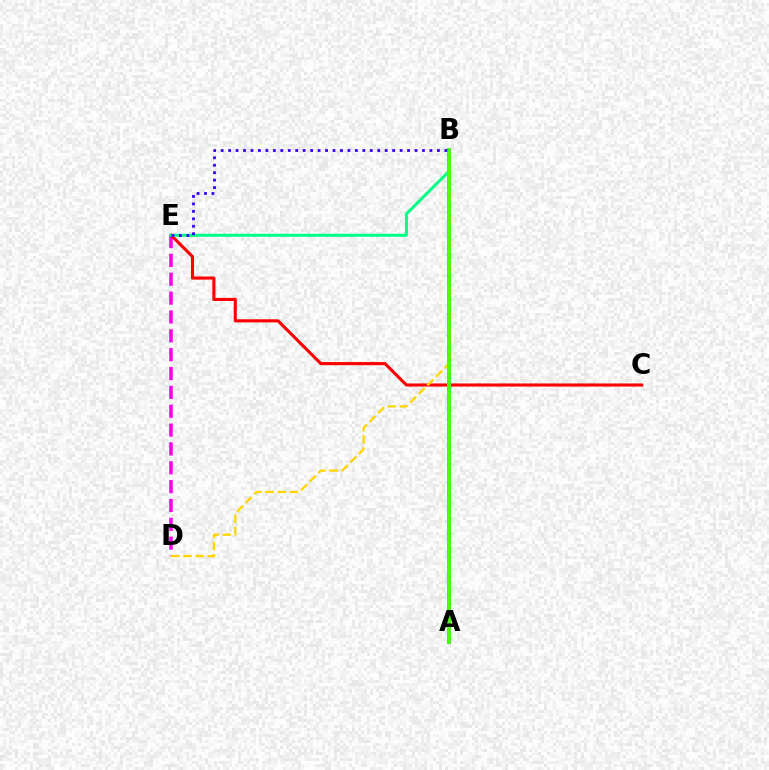{('A', 'B'): [{'color': '#009eff', 'line_style': 'solid', 'thickness': 2.9}, {'color': '#4fff00', 'line_style': 'solid', 'thickness': 2.71}], ('D', 'E'): [{'color': '#ff00ed', 'line_style': 'dashed', 'thickness': 2.56}], ('C', 'E'): [{'color': '#ff0000', 'line_style': 'solid', 'thickness': 2.23}], ('B', 'D'): [{'color': '#ffd500', 'line_style': 'dashed', 'thickness': 1.65}], ('B', 'E'): [{'color': '#00ff86', 'line_style': 'solid', 'thickness': 2.16}, {'color': '#3700ff', 'line_style': 'dotted', 'thickness': 2.03}]}